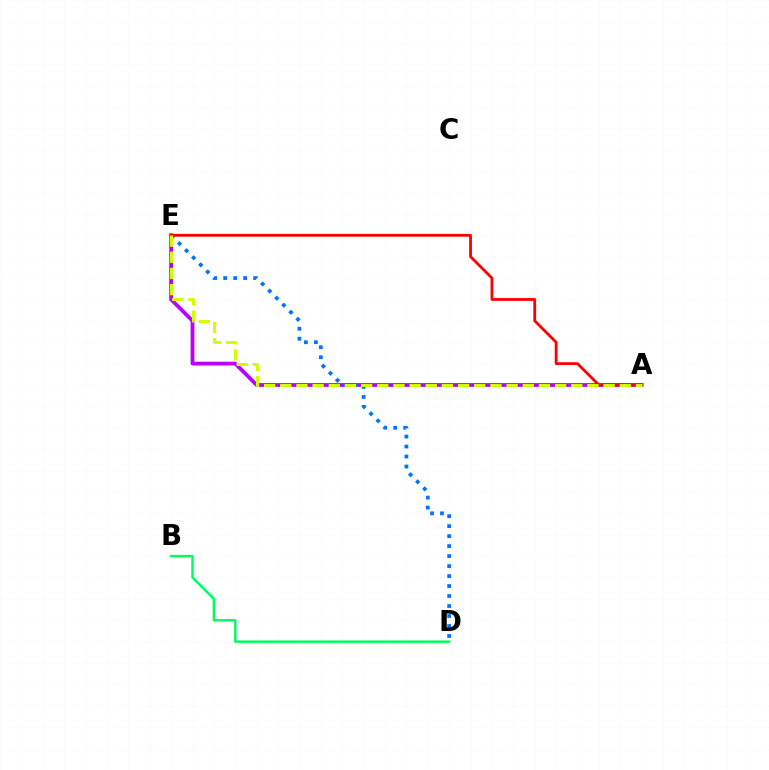{('A', 'E'): [{'color': '#b900ff', 'line_style': 'solid', 'thickness': 2.73}, {'color': '#ff0000', 'line_style': 'solid', 'thickness': 2.01}, {'color': '#d1ff00', 'line_style': 'dashed', 'thickness': 2.2}], ('D', 'E'): [{'color': '#0074ff', 'line_style': 'dotted', 'thickness': 2.71}], ('B', 'D'): [{'color': '#00ff5c', 'line_style': 'solid', 'thickness': 1.78}]}